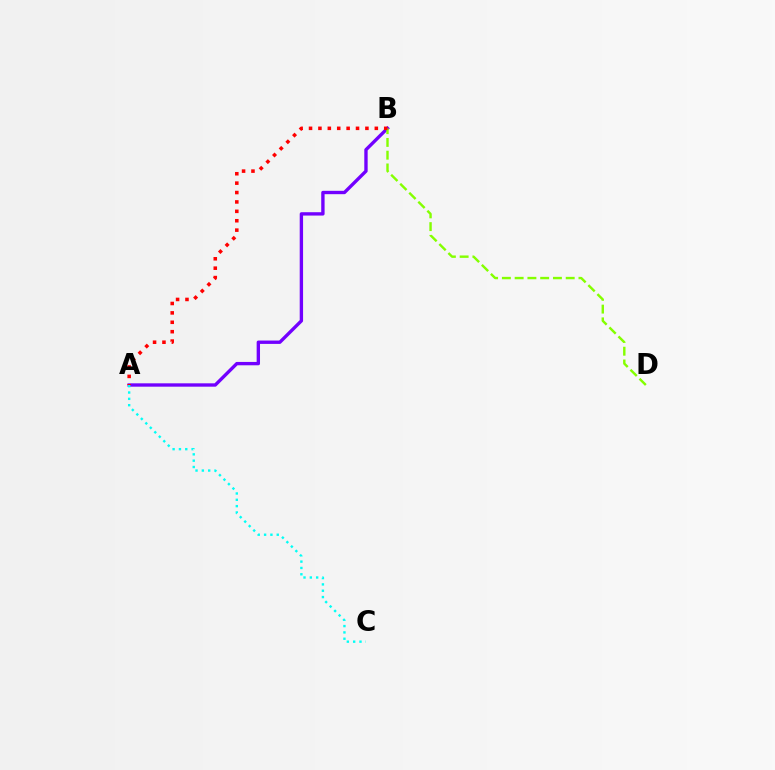{('A', 'B'): [{'color': '#7200ff', 'line_style': 'solid', 'thickness': 2.42}, {'color': '#ff0000', 'line_style': 'dotted', 'thickness': 2.55}], ('B', 'D'): [{'color': '#84ff00', 'line_style': 'dashed', 'thickness': 1.73}], ('A', 'C'): [{'color': '#00fff6', 'line_style': 'dotted', 'thickness': 1.72}]}